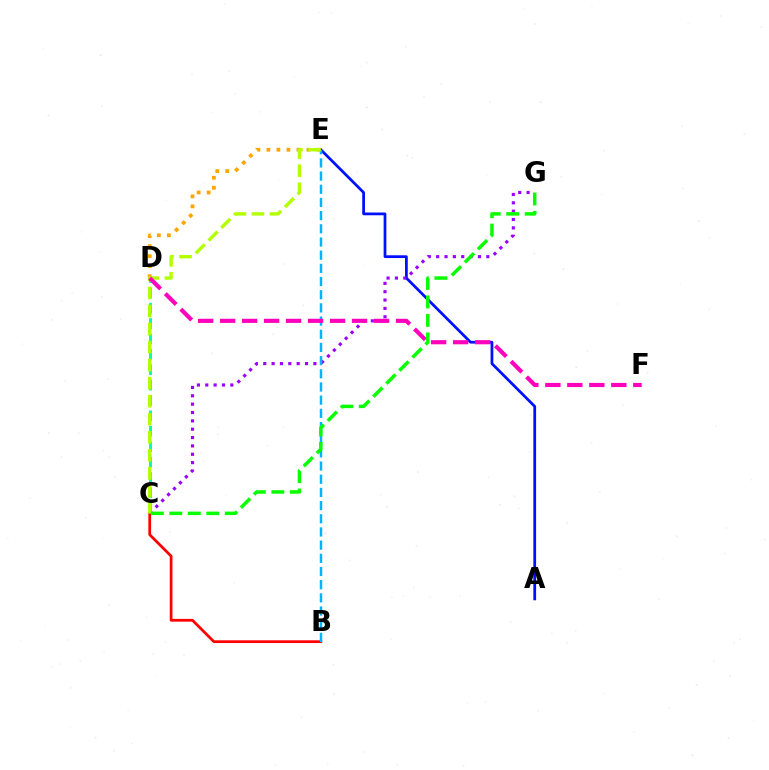{('A', 'E'): [{'color': '#0010ff', 'line_style': 'solid', 'thickness': 1.98}], ('C', 'G'): [{'color': '#9b00ff', 'line_style': 'dotted', 'thickness': 2.27}, {'color': '#08ff00', 'line_style': 'dashed', 'thickness': 2.51}], ('B', 'C'): [{'color': '#ff0000', 'line_style': 'solid', 'thickness': 1.98}], ('B', 'E'): [{'color': '#00b5ff', 'line_style': 'dashed', 'thickness': 1.79}], ('D', 'E'): [{'color': '#ffa500', 'line_style': 'dotted', 'thickness': 2.72}], ('C', 'D'): [{'color': '#00ff9d', 'line_style': 'dashed', 'thickness': 2.09}], ('C', 'E'): [{'color': '#b3ff00', 'line_style': 'dashed', 'thickness': 2.45}], ('D', 'F'): [{'color': '#ff00bd', 'line_style': 'dashed', 'thickness': 2.99}]}